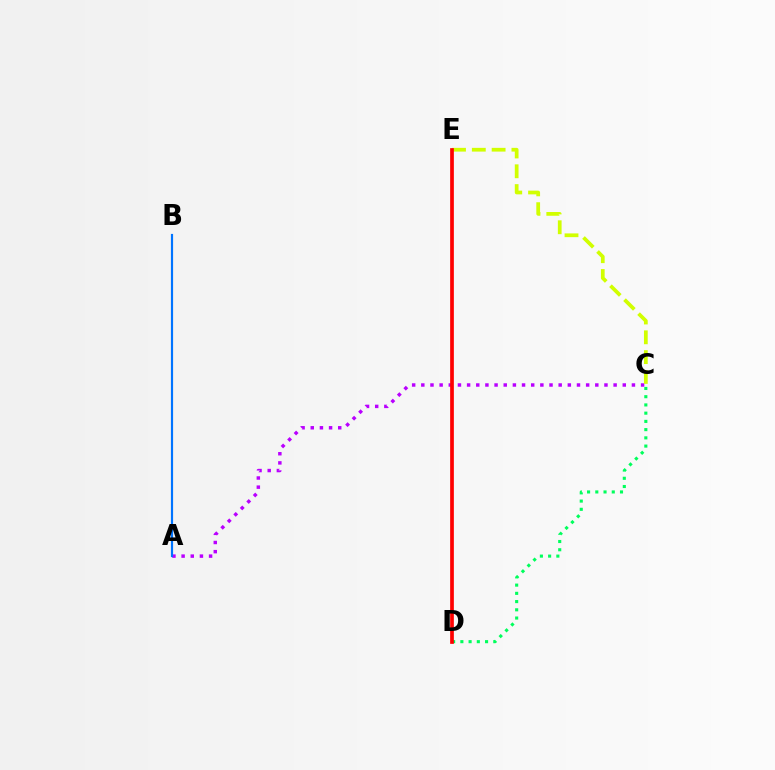{('A', 'C'): [{'color': '#b900ff', 'line_style': 'dotted', 'thickness': 2.49}], ('A', 'B'): [{'color': '#0074ff', 'line_style': 'solid', 'thickness': 1.57}], ('C', 'D'): [{'color': '#00ff5c', 'line_style': 'dotted', 'thickness': 2.24}], ('C', 'E'): [{'color': '#d1ff00', 'line_style': 'dashed', 'thickness': 2.69}], ('D', 'E'): [{'color': '#ff0000', 'line_style': 'solid', 'thickness': 2.67}]}